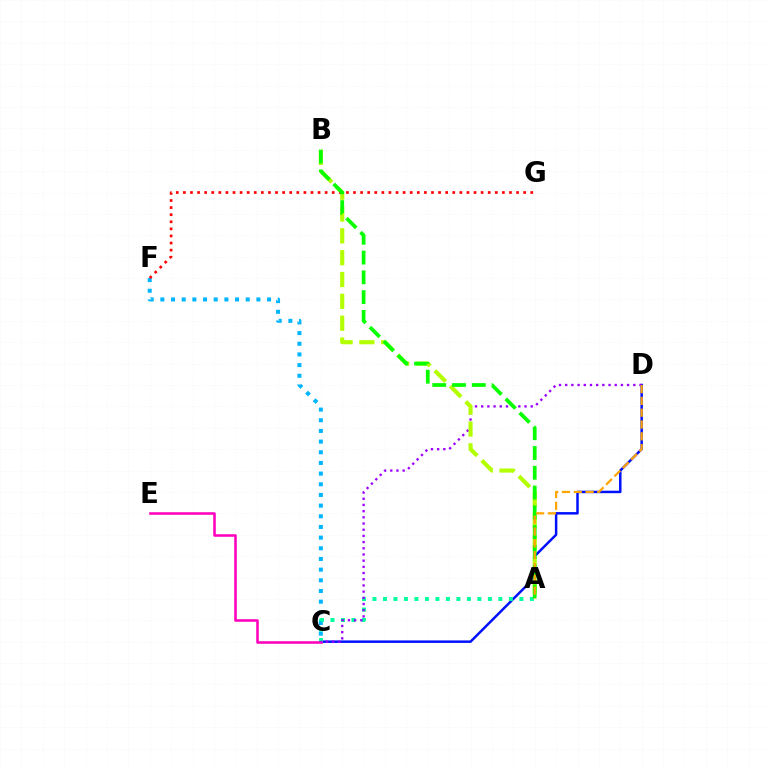{('C', 'F'): [{'color': '#00b5ff', 'line_style': 'dotted', 'thickness': 2.9}], ('C', 'D'): [{'color': '#0010ff', 'line_style': 'solid', 'thickness': 1.79}, {'color': '#9b00ff', 'line_style': 'dotted', 'thickness': 1.68}], ('A', 'C'): [{'color': '#00ff9d', 'line_style': 'dotted', 'thickness': 2.85}], ('C', 'E'): [{'color': '#ff00bd', 'line_style': 'solid', 'thickness': 1.84}], ('A', 'B'): [{'color': '#b3ff00', 'line_style': 'dashed', 'thickness': 2.97}, {'color': '#08ff00', 'line_style': 'dashed', 'thickness': 2.69}], ('F', 'G'): [{'color': '#ff0000', 'line_style': 'dotted', 'thickness': 1.93}], ('A', 'D'): [{'color': '#ffa500', 'line_style': 'dashed', 'thickness': 1.6}]}